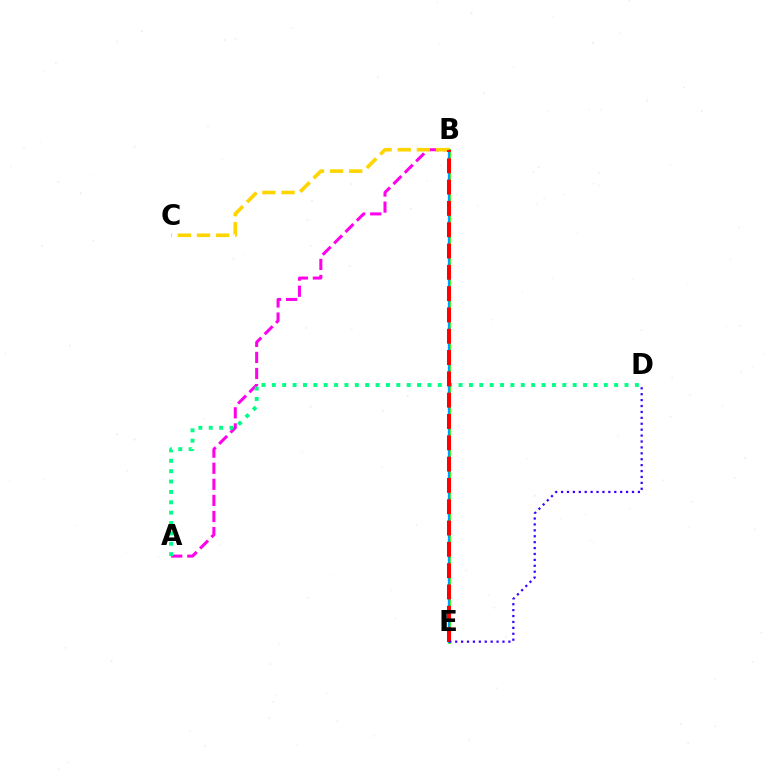{('B', 'E'): [{'color': '#4fff00', 'line_style': 'solid', 'thickness': 2.1}, {'color': '#009eff', 'line_style': 'solid', 'thickness': 1.64}, {'color': '#ff0000', 'line_style': 'dashed', 'thickness': 2.89}], ('A', 'B'): [{'color': '#ff00ed', 'line_style': 'dashed', 'thickness': 2.18}], ('A', 'D'): [{'color': '#00ff86', 'line_style': 'dotted', 'thickness': 2.82}], ('B', 'C'): [{'color': '#ffd500', 'line_style': 'dashed', 'thickness': 2.6}], ('D', 'E'): [{'color': '#3700ff', 'line_style': 'dotted', 'thickness': 1.61}]}